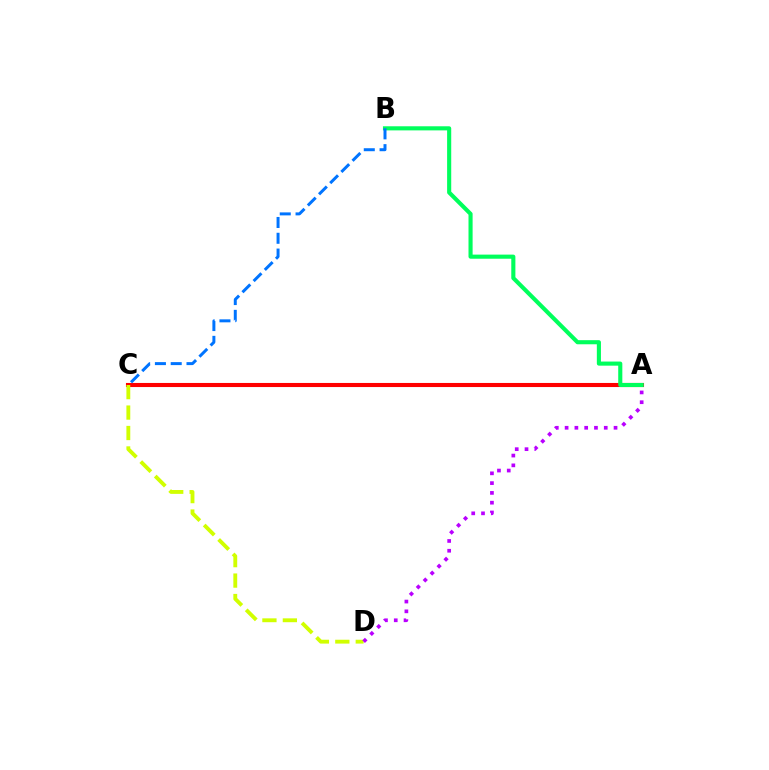{('A', 'C'): [{'color': '#ff0000', 'line_style': 'solid', 'thickness': 2.94}], ('C', 'D'): [{'color': '#d1ff00', 'line_style': 'dashed', 'thickness': 2.78}], ('A', 'D'): [{'color': '#b900ff', 'line_style': 'dotted', 'thickness': 2.66}], ('A', 'B'): [{'color': '#00ff5c', 'line_style': 'solid', 'thickness': 2.96}], ('B', 'C'): [{'color': '#0074ff', 'line_style': 'dashed', 'thickness': 2.15}]}